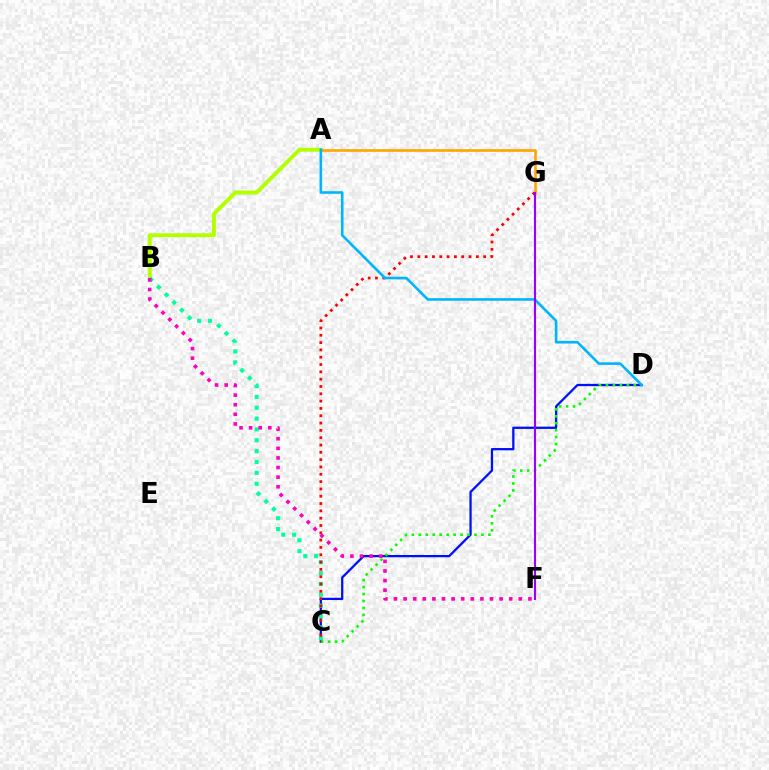{('C', 'D'): [{'color': '#0010ff', 'line_style': 'solid', 'thickness': 1.64}, {'color': '#08ff00', 'line_style': 'dotted', 'thickness': 1.89}], ('A', 'B'): [{'color': '#b3ff00', 'line_style': 'solid', 'thickness': 2.83}], ('A', 'G'): [{'color': '#ffa500', 'line_style': 'solid', 'thickness': 1.9}], ('B', 'C'): [{'color': '#00ff9d', 'line_style': 'dotted', 'thickness': 2.95}], ('C', 'G'): [{'color': '#ff0000', 'line_style': 'dotted', 'thickness': 1.99}], ('A', 'D'): [{'color': '#00b5ff', 'line_style': 'solid', 'thickness': 1.88}], ('F', 'G'): [{'color': '#9b00ff', 'line_style': 'solid', 'thickness': 1.52}], ('B', 'F'): [{'color': '#ff00bd', 'line_style': 'dotted', 'thickness': 2.61}]}